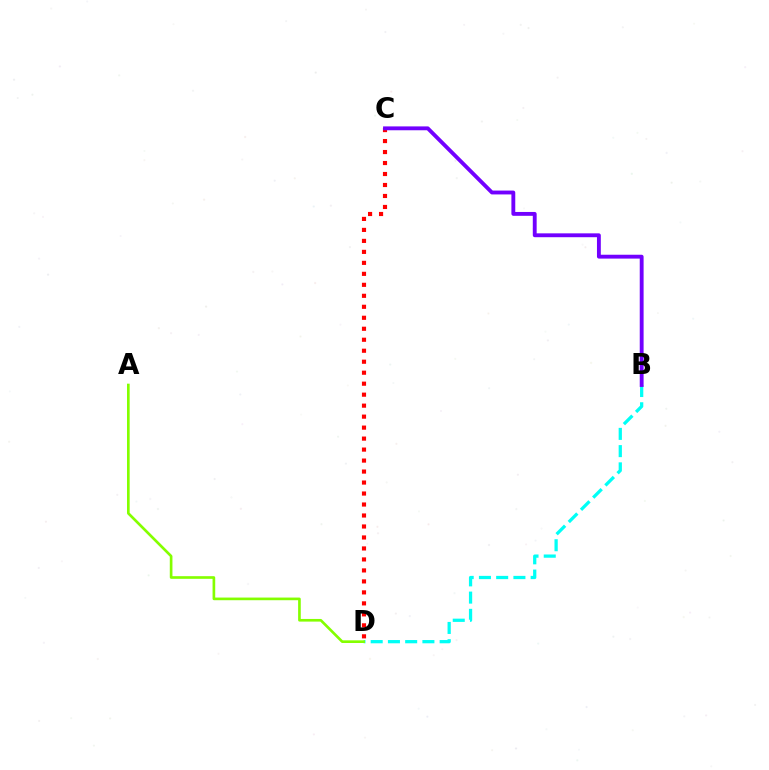{('B', 'D'): [{'color': '#00fff6', 'line_style': 'dashed', 'thickness': 2.34}], ('C', 'D'): [{'color': '#ff0000', 'line_style': 'dotted', 'thickness': 2.98}], ('A', 'D'): [{'color': '#84ff00', 'line_style': 'solid', 'thickness': 1.91}], ('B', 'C'): [{'color': '#7200ff', 'line_style': 'solid', 'thickness': 2.78}]}